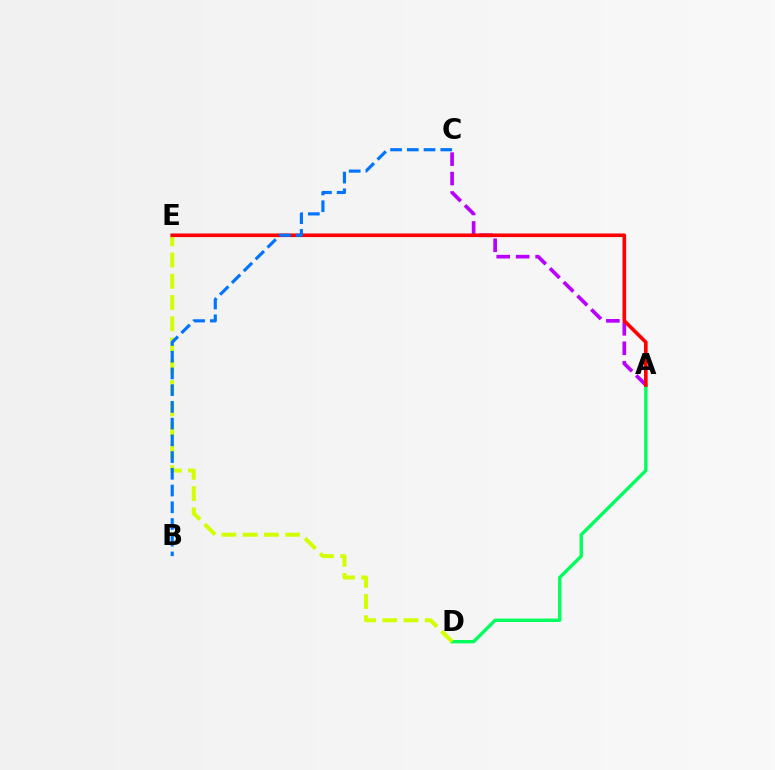{('A', 'D'): [{'color': '#00ff5c', 'line_style': 'solid', 'thickness': 2.43}], ('D', 'E'): [{'color': '#d1ff00', 'line_style': 'dashed', 'thickness': 2.89}], ('A', 'C'): [{'color': '#b900ff', 'line_style': 'dashed', 'thickness': 2.64}], ('A', 'E'): [{'color': '#ff0000', 'line_style': 'solid', 'thickness': 2.62}], ('B', 'C'): [{'color': '#0074ff', 'line_style': 'dashed', 'thickness': 2.27}]}